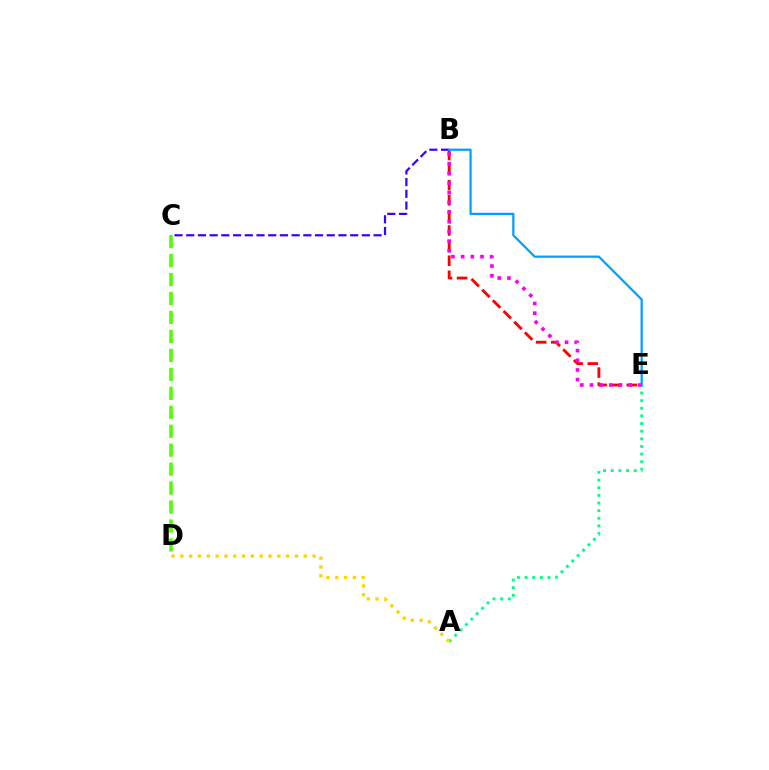{('B', 'C'): [{'color': '#3700ff', 'line_style': 'dashed', 'thickness': 1.59}], ('A', 'E'): [{'color': '#00ff86', 'line_style': 'dotted', 'thickness': 2.08}], ('B', 'E'): [{'color': '#ff0000', 'line_style': 'dashed', 'thickness': 2.05}, {'color': '#009eff', 'line_style': 'solid', 'thickness': 1.6}, {'color': '#ff00ed', 'line_style': 'dotted', 'thickness': 2.63}], ('A', 'D'): [{'color': '#ffd500', 'line_style': 'dotted', 'thickness': 2.39}], ('C', 'D'): [{'color': '#4fff00', 'line_style': 'dashed', 'thickness': 2.58}]}